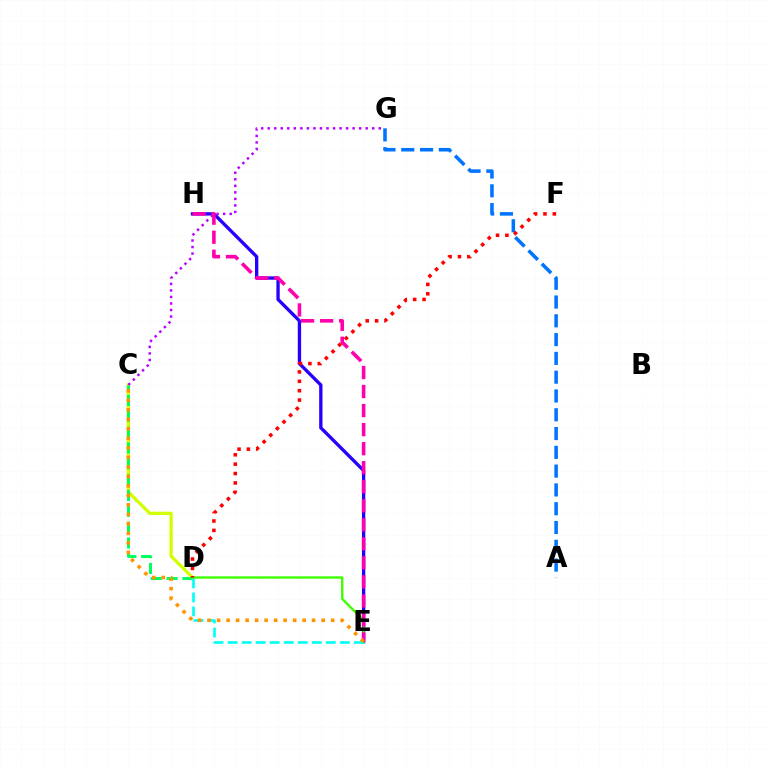{('E', 'H'): [{'color': '#2500ff', 'line_style': 'solid', 'thickness': 2.4}, {'color': '#ff00ac', 'line_style': 'dashed', 'thickness': 2.59}], ('C', 'D'): [{'color': '#d1ff00', 'line_style': 'solid', 'thickness': 2.38}, {'color': '#00ff5c', 'line_style': 'dashed', 'thickness': 2.15}], ('C', 'G'): [{'color': '#b900ff', 'line_style': 'dotted', 'thickness': 1.77}], ('A', 'G'): [{'color': '#0074ff', 'line_style': 'dashed', 'thickness': 2.55}], ('D', 'E'): [{'color': '#00fff6', 'line_style': 'dashed', 'thickness': 1.91}, {'color': '#3dff00', 'line_style': 'solid', 'thickness': 1.71}], ('C', 'E'): [{'color': '#ff9400', 'line_style': 'dotted', 'thickness': 2.58}], ('D', 'F'): [{'color': '#ff0000', 'line_style': 'dotted', 'thickness': 2.55}]}